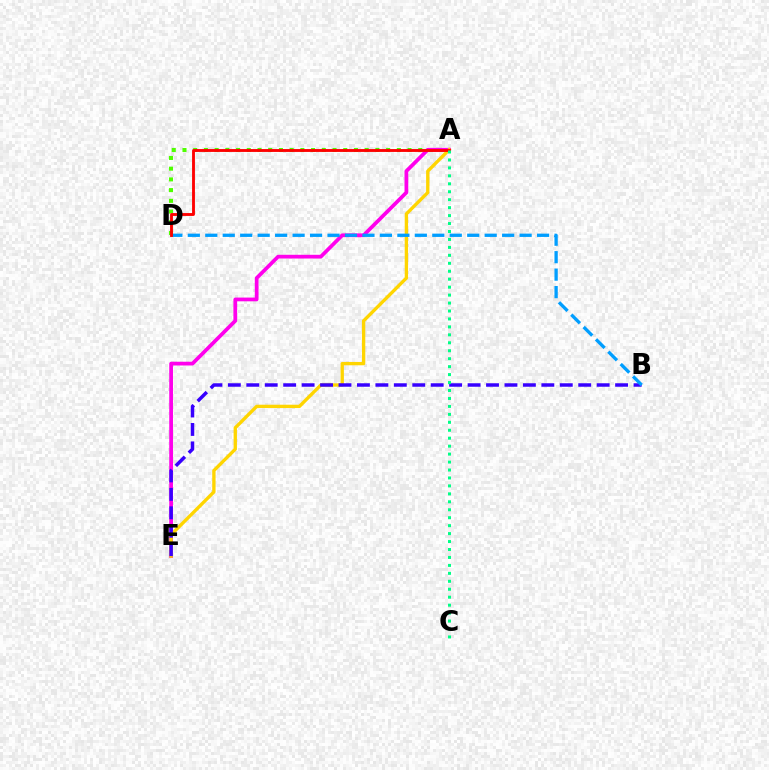{('A', 'D'): [{'color': '#4fff00', 'line_style': 'dotted', 'thickness': 2.91}, {'color': '#ff0000', 'line_style': 'solid', 'thickness': 2.06}], ('A', 'E'): [{'color': '#ff00ed', 'line_style': 'solid', 'thickness': 2.7}, {'color': '#ffd500', 'line_style': 'solid', 'thickness': 2.4}], ('B', 'E'): [{'color': '#3700ff', 'line_style': 'dashed', 'thickness': 2.51}], ('B', 'D'): [{'color': '#009eff', 'line_style': 'dashed', 'thickness': 2.37}], ('A', 'C'): [{'color': '#00ff86', 'line_style': 'dotted', 'thickness': 2.16}]}